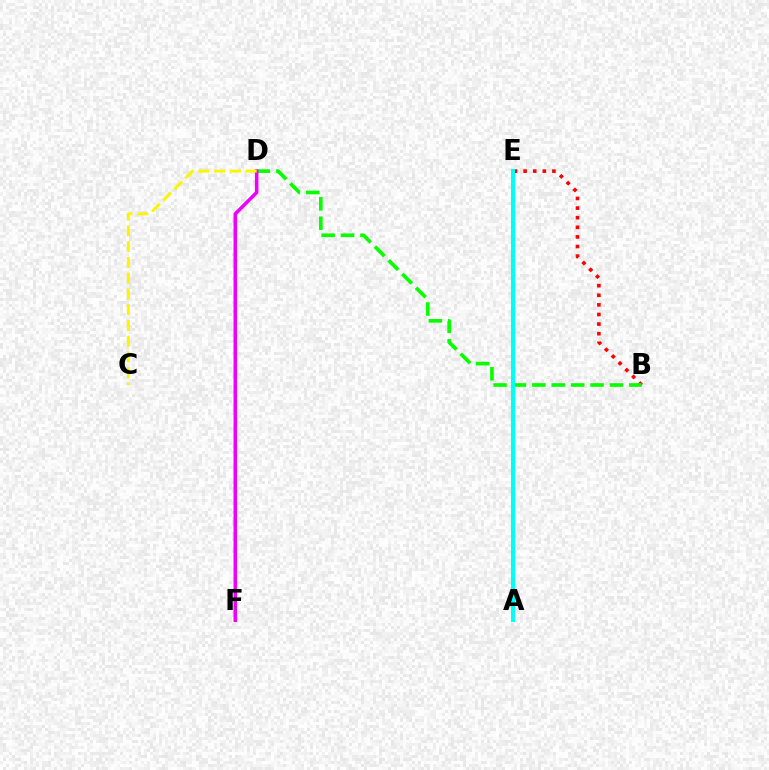{('A', 'E'): [{'color': '#0010ff', 'line_style': 'dotted', 'thickness': 1.72}, {'color': '#00fff6', 'line_style': 'solid', 'thickness': 2.95}], ('B', 'E'): [{'color': '#ff0000', 'line_style': 'dotted', 'thickness': 2.61}], ('B', 'D'): [{'color': '#08ff00', 'line_style': 'dashed', 'thickness': 2.63}], ('D', 'F'): [{'color': '#ee00ff', 'line_style': 'solid', 'thickness': 2.54}], ('C', 'D'): [{'color': '#fcf500', 'line_style': 'dashed', 'thickness': 2.14}]}